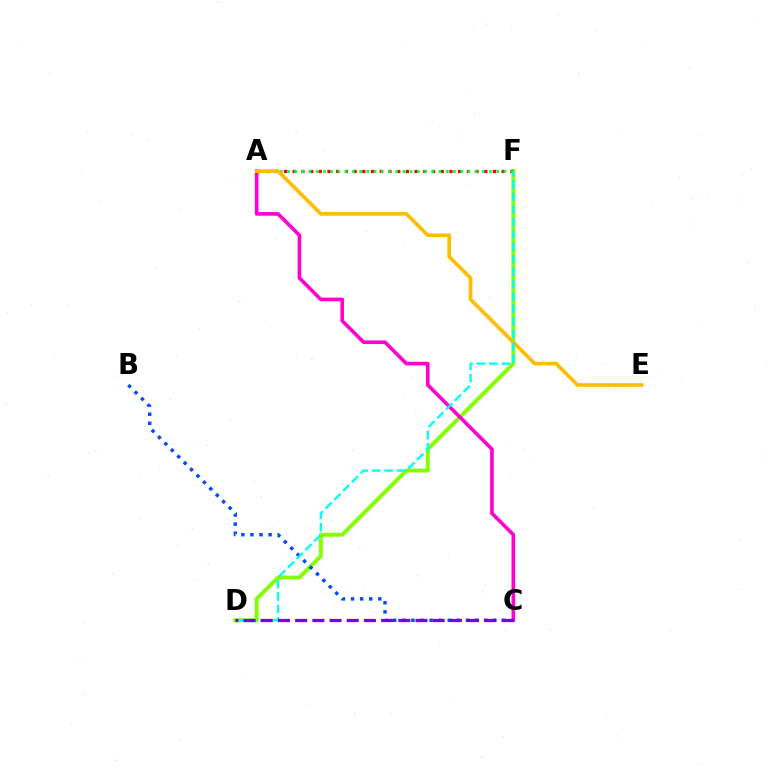{('D', 'F'): [{'color': '#84ff00', 'line_style': 'solid', 'thickness': 2.82}, {'color': '#00fff6', 'line_style': 'dashed', 'thickness': 1.69}], ('A', 'C'): [{'color': '#ff00cf', 'line_style': 'solid', 'thickness': 2.61}], ('B', 'C'): [{'color': '#004bff', 'line_style': 'dotted', 'thickness': 2.47}], ('A', 'F'): [{'color': '#ff0000', 'line_style': 'dotted', 'thickness': 2.37}, {'color': '#00ff39', 'line_style': 'dotted', 'thickness': 1.96}], ('A', 'E'): [{'color': '#ffbd00', 'line_style': 'solid', 'thickness': 2.62}], ('C', 'D'): [{'color': '#7200ff', 'line_style': 'dashed', 'thickness': 2.34}]}